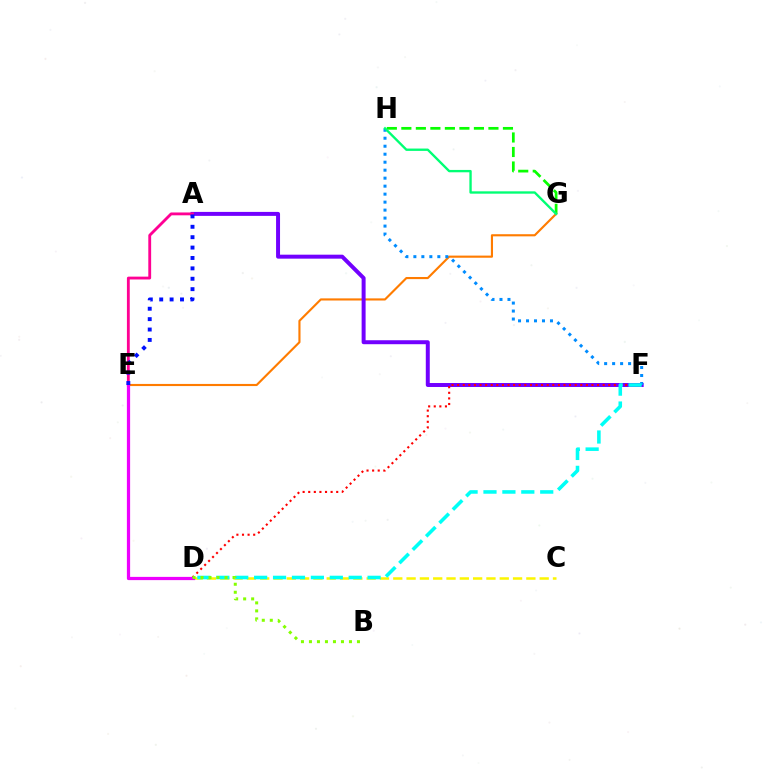{('G', 'H'): [{'color': '#08ff00', 'line_style': 'dashed', 'thickness': 1.97}, {'color': '#00ff74', 'line_style': 'solid', 'thickness': 1.69}], ('E', 'G'): [{'color': '#ff7c00', 'line_style': 'solid', 'thickness': 1.54}], ('A', 'F'): [{'color': '#7200ff', 'line_style': 'solid', 'thickness': 2.86}], ('F', 'H'): [{'color': '#008cff', 'line_style': 'dotted', 'thickness': 2.17}], ('D', 'F'): [{'color': '#ff0000', 'line_style': 'dotted', 'thickness': 1.52}, {'color': '#00fff6', 'line_style': 'dashed', 'thickness': 2.57}], ('A', 'E'): [{'color': '#ff0094', 'line_style': 'solid', 'thickness': 2.04}, {'color': '#0010ff', 'line_style': 'dotted', 'thickness': 2.82}], ('C', 'D'): [{'color': '#fcf500', 'line_style': 'dashed', 'thickness': 1.81}], ('D', 'E'): [{'color': '#ee00ff', 'line_style': 'solid', 'thickness': 2.33}], ('B', 'D'): [{'color': '#84ff00', 'line_style': 'dotted', 'thickness': 2.17}]}